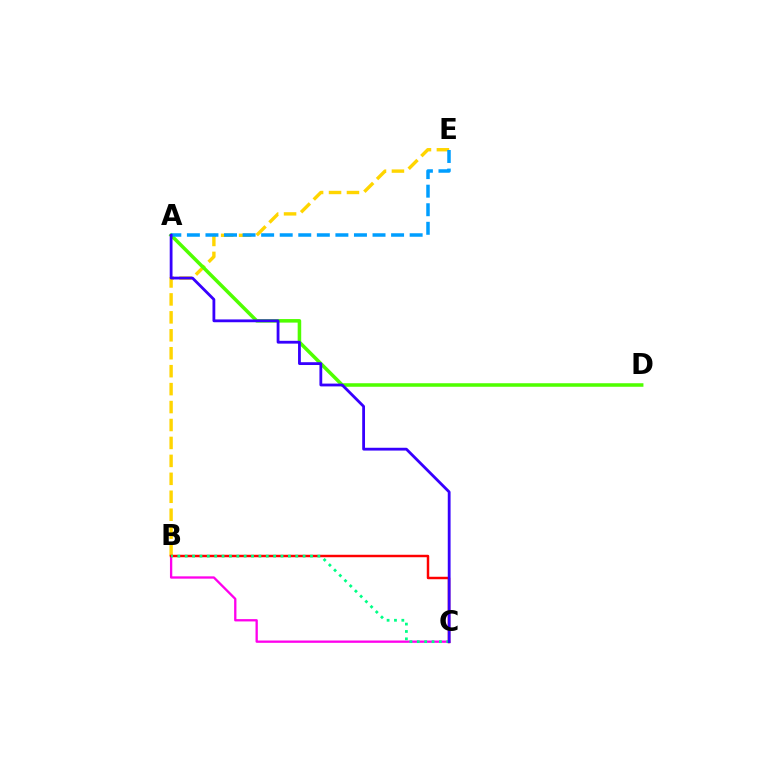{('B', 'C'): [{'color': '#ff00ed', 'line_style': 'solid', 'thickness': 1.67}, {'color': '#ff0000', 'line_style': 'solid', 'thickness': 1.77}, {'color': '#00ff86', 'line_style': 'dotted', 'thickness': 2.0}], ('B', 'E'): [{'color': '#ffd500', 'line_style': 'dashed', 'thickness': 2.44}], ('A', 'D'): [{'color': '#4fff00', 'line_style': 'solid', 'thickness': 2.54}], ('A', 'E'): [{'color': '#009eff', 'line_style': 'dashed', 'thickness': 2.52}], ('A', 'C'): [{'color': '#3700ff', 'line_style': 'solid', 'thickness': 2.02}]}